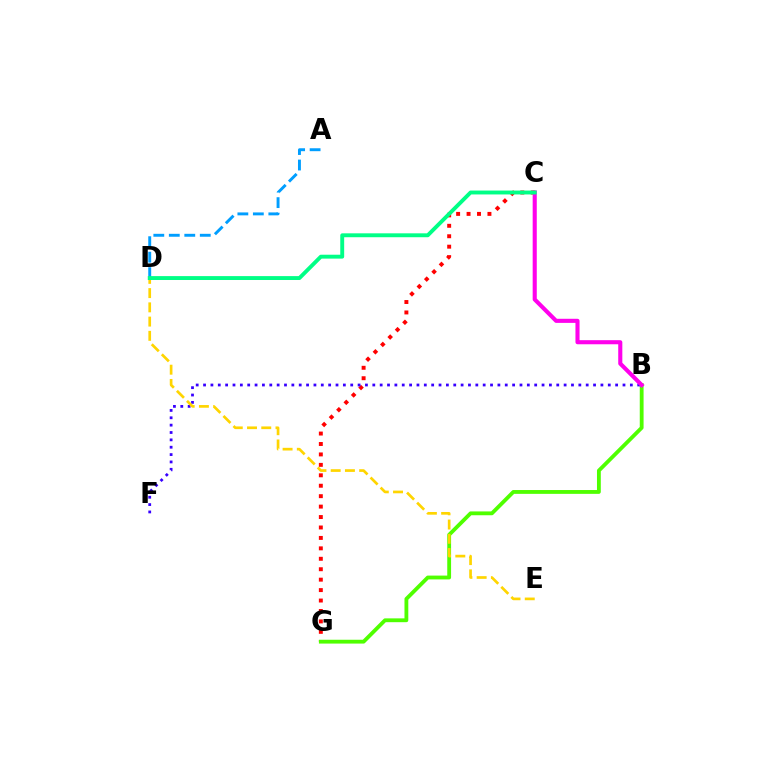{('C', 'G'): [{'color': '#ff0000', 'line_style': 'dotted', 'thickness': 2.84}], ('B', 'G'): [{'color': '#4fff00', 'line_style': 'solid', 'thickness': 2.75}], ('B', 'F'): [{'color': '#3700ff', 'line_style': 'dotted', 'thickness': 2.0}], ('D', 'E'): [{'color': '#ffd500', 'line_style': 'dashed', 'thickness': 1.93}], ('A', 'D'): [{'color': '#009eff', 'line_style': 'dashed', 'thickness': 2.1}], ('B', 'C'): [{'color': '#ff00ed', 'line_style': 'solid', 'thickness': 2.95}], ('C', 'D'): [{'color': '#00ff86', 'line_style': 'solid', 'thickness': 2.81}]}